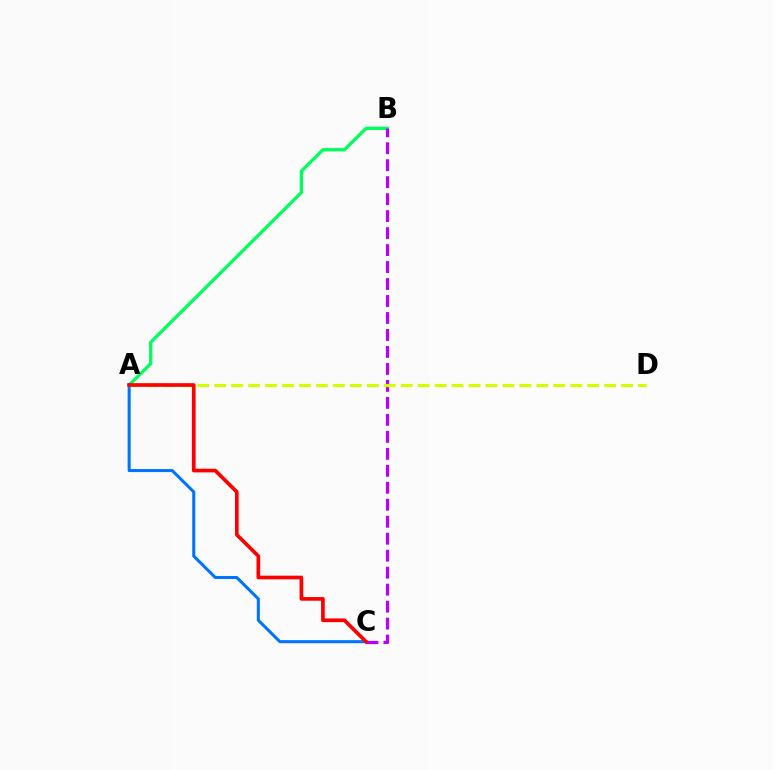{('A', 'B'): [{'color': '#00ff5c', 'line_style': 'solid', 'thickness': 2.36}], ('B', 'C'): [{'color': '#b900ff', 'line_style': 'dashed', 'thickness': 2.31}], ('A', 'C'): [{'color': '#0074ff', 'line_style': 'solid', 'thickness': 2.2}, {'color': '#ff0000', 'line_style': 'solid', 'thickness': 2.65}], ('A', 'D'): [{'color': '#d1ff00', 'line_style': 'dashed', 'thickness': 2.3}]}